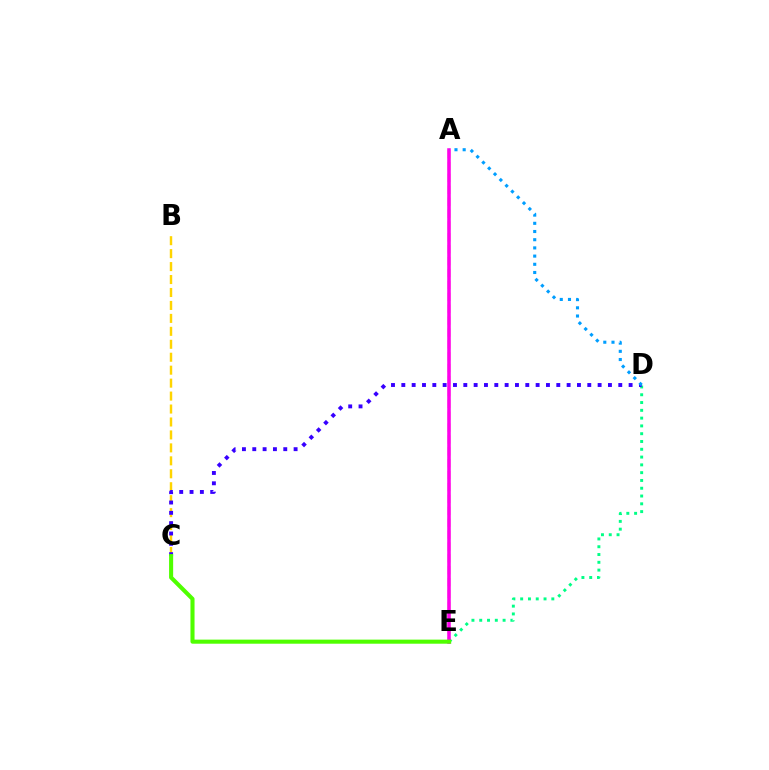{('A', 'E'): [{'color': '#ff0000', 'line_style': 'dashed', 'thickness': 1.62}, {'color': '#ff00ed', 'line_style': 'solid', 'thickness': 2.54}], ('D', 'E'): [{'color': '#00ff86', 'line_style': 'dotted', 'thickness': 2.12}], ('B', 'C'): [{'color': '#ffd500', 'line_style': 'dashed', 'thickness': 1.76}], ('C', 'D'): [{'color': '#3700ff', 'line_style': 'dotted', 'thickness': 2.81}], ('A', 'D'): [{'color': '#009eff', 'line_style': 'dotted', 'thickness': 2.23}], ('C', 'E'): [{'color': '#4fff00', 'line_style': 'solid', 'thickness': 2.94}]}